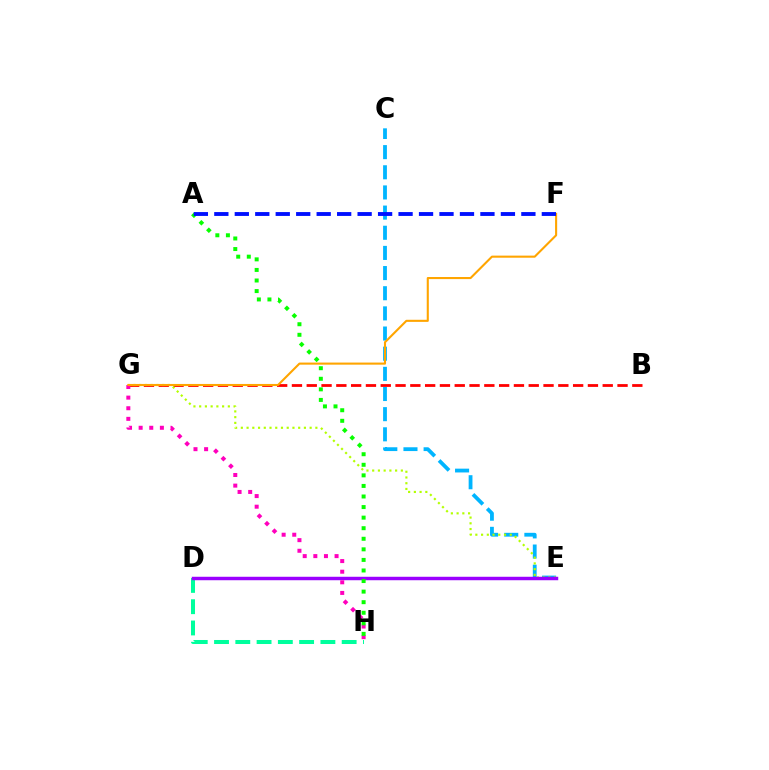{('D', 'H'): [{'color': '#00ff9d', 'line_style': 'dashed', 'thickness': 2.89}], ('C', 'E'): [{'color': '#00b5ff', 'line_style': 'dashed', 'thickness': 2.74}], ('B', 'G'): [{'color': '#ff0000', 'line_style': 'dashed', 'thickness': 2.01}], ('E', 'G'): [{'color': '#b3ff00', 'line_style': 'dotted', 'thickness': 1.56}], ('D', 'E'): [{'color': '#9b00ff', 'line_style': 'solid', 'thickness': 2.49}], ('G', 'H'): [{'color': '#ff00bd', 'line_style': 'dotted', 'thickness': 2.88}], ('A', 'H'): [{'color': '#08ff00', 'line_style': 'dotted', 'thickness': 2.87}], ('F', 'G'): [{'color': '#ffa500', 'line_style': 'solid', 'thickness': 1.51}], ('A', 'F'): [{'color': '#0010ff', 'line_style': 'dashed', 'thickness': 2.78}]}